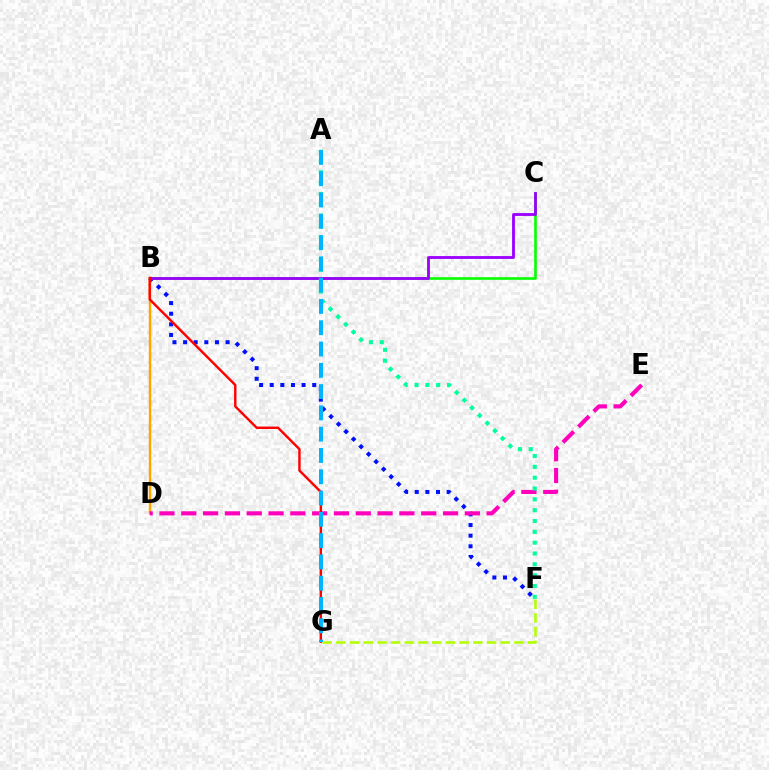{('B', 'C'): [{'color': '#08ff00', 'line_style': 'solid', 'thickness': 1.9}, {'color': '#9b00ff', 'line_style': 'solid', 'thickness': 2.04}], ('B', 'F'): [{'color': '#0010ff', 'line_style': 'dotted', 'thickness': 2.89}], ('B', 'D'): [{'color': '#ffa500', 'line_style': 'solid', 'thickness': 1.75}], ('F', 'G'): [{'color': '#b3ff00', 'line_style': 'dashed', 'thickness': 1.86}], ('D', 'E'): [{'color': '#ff00bd', 'line_style': 'dashed', 'thickness': 2.96}], ('A', 'F'): [{'color': '#00ff9d', 'line_style': 'dotted', 'thickness': 2.94}], ('B', 'G'): [{'color': '#ff0000', 'line_style': 'solid', 'thickness': 1.74}], ('A', 'G'): [{'color': '#00b5ff', 'line_style': 'dashed', 'thickness': 2.89}]}